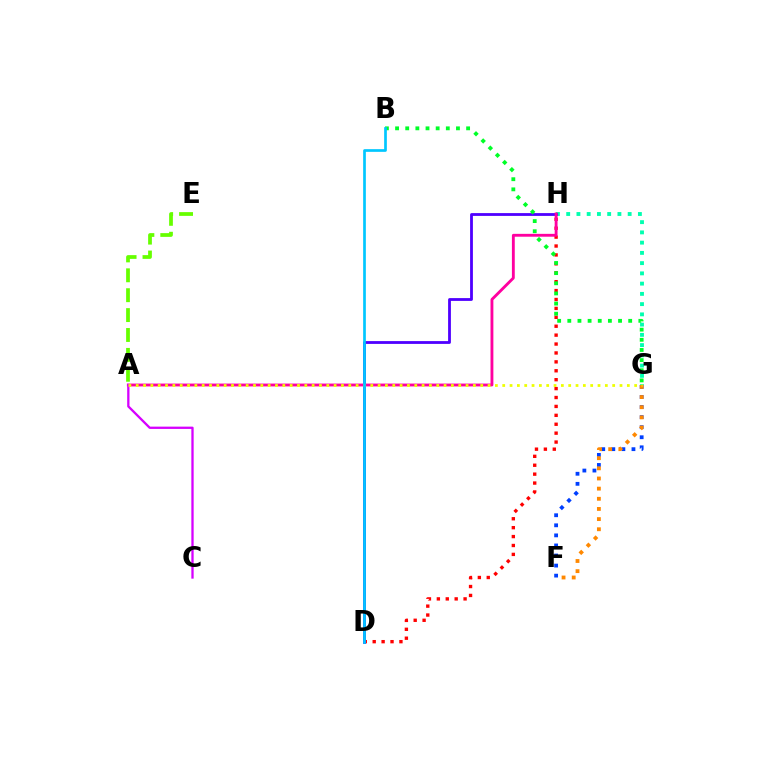{('D', 'H'): [{'color': '#ff0000', 'line_style': 'dotted', 'thickness': 2.42}, {'color': '#4f00ff', 'line_style': 'solid', 'thickness': 2.02}], ('A', 'E'): [{'color': '#66ff00', 'line_style': 'dashed', 'thickness': 2.7}], ('G', 'H'): [{'color': '#00ffaf', 'line_style': 'dotted', 'thickness': 2.78}], ('F', 'G'): [{'color': '#003fff', 'line_style': 'dotted', 'thickness': 2.74}, {'color': '#ff8800', 'line_style': 'dotted', 'thickness': 2.76}], ('B', 'G'): [{'color': '#00ff27', 'line_style': 'dotted', 'thickness': 2.76}], ('A', 'H'): [{'color': '#ff00a0', 'line_style': 'solid', 'thickness': 2.06}], ('A', 'C'): [{'color': '#d600ff', 'line_style': 'solid', 'thickness': 1.65}], ('A', 'G'): [{'color': '#eeff00', 'line_style': 'dotted', 'thickness': 1.99}], ('B', 'D'): [{'color': '#00c7ff', 'line_style': 'solid', 'thickness': 1.94}]}